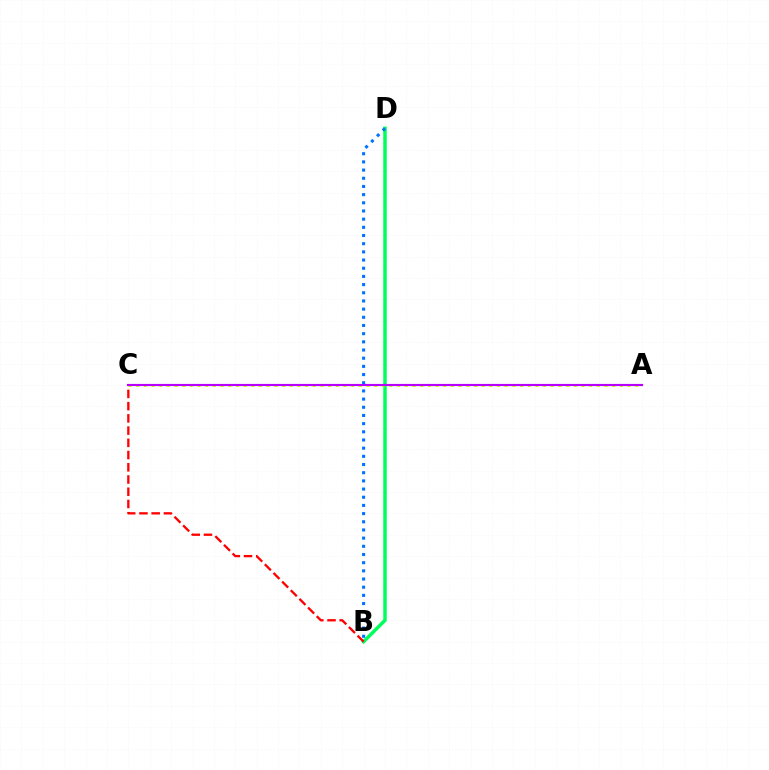{('B', 'D'): [{'color': '#00ff5c', 'line_style': 'solid', 'thickness': 2.51}, {'color': '#0074ff', 'line_style': 'dotted', 'thickness': 2.22}], ('A', 'C'): [{'color': '#d1ff00', 'line_style': 'dotted', 'thickness': 2.09}, {'color': '#b900ff', 'line_style': 'solid', 'thickness': 1.55}], ('B', 'C'): [{'color': '#ff0000', 'line_style': 'dashed', 'thickness': 1.66}]}